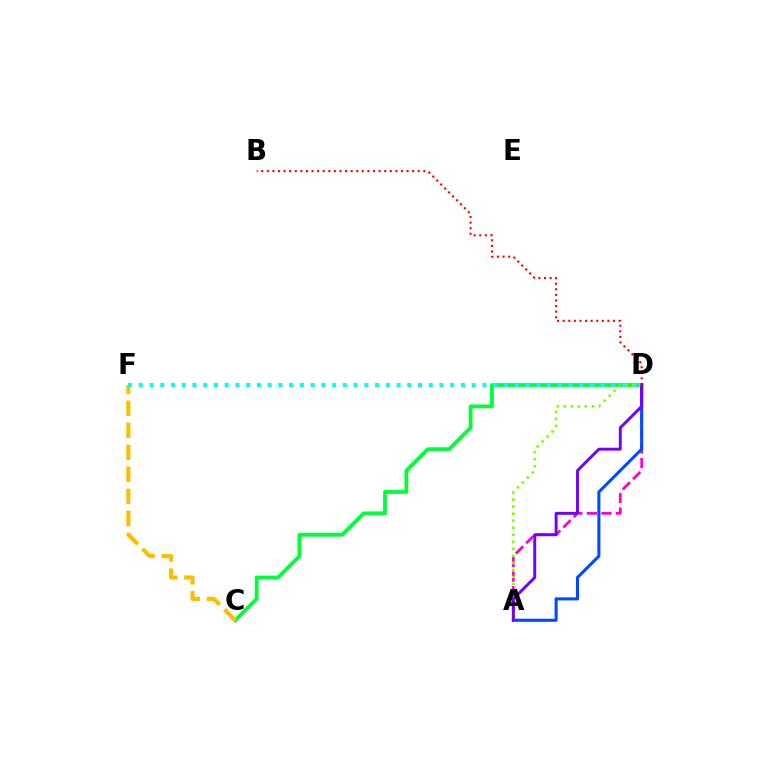{('A', 'D'): [{'color': '#ff00cf', 'line_style': 'dashed', 'thickness': 1.98}, {'color': '#004bff', 'line_style': 'solid', 'thickness': 2.21}, {'color': '#84ff00', 'line_style': 'dotted', 'thickness': 1.91}, {'color': '#7200ff', 'line_style': 'solid', 'thickness': 2.1}], ('C', 'D'): [{'color': '#00ff39', 'line_style': 'solid', 'thickness': 2.74}], ('C', 'F'): [{'color': '#ffbd00', 'line_style': 'dashed', 'thickness': 2.99}], ('D', 'F'): [{'color': '#00fff6', 'line_style': 'dotted', 'thickness': 2.92}], ('B', 'D'): [{'color': '#ff0000', 'line_style': 'dotted', 'thickness': 1.52}]}